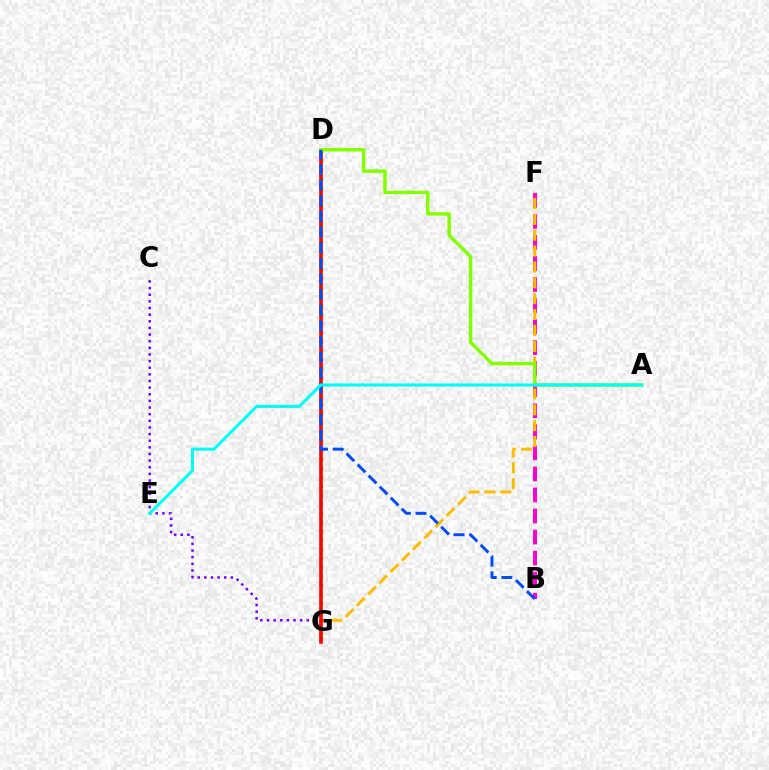{('D', 'G'): [{'color': '#00ff39', 'line_style': 'dotted', 'thickness': 2.45}, {'color': '#ff0000', 'line_style': 'solid', 'thickness': 2.59}], ('C', 'G'): [{'color': '#7200ff', 'line_style': 'dotted', 'thickness': 1.8}], ('B', 'F'): [{'color': '#ff00cf', 'line_style': 'dashed', 'thickness': 2.86}], ('F', 'G'): [{'color': '#ffbd00', 'line_style': 'dashed', 'thickness': 2.16}], ('A', 'D'): [{'color': '#84ff00', 'line_style': 'solid', 'thickness': 2.49}], ('B', 'D'): [{'color': '#004bff', 'line_style': 'dashed', 'thickness': 2.12}], ('A', 'E'): [{'color': '#00fff6', 'line_style': 'solid', 'thickness': 2.21}]}